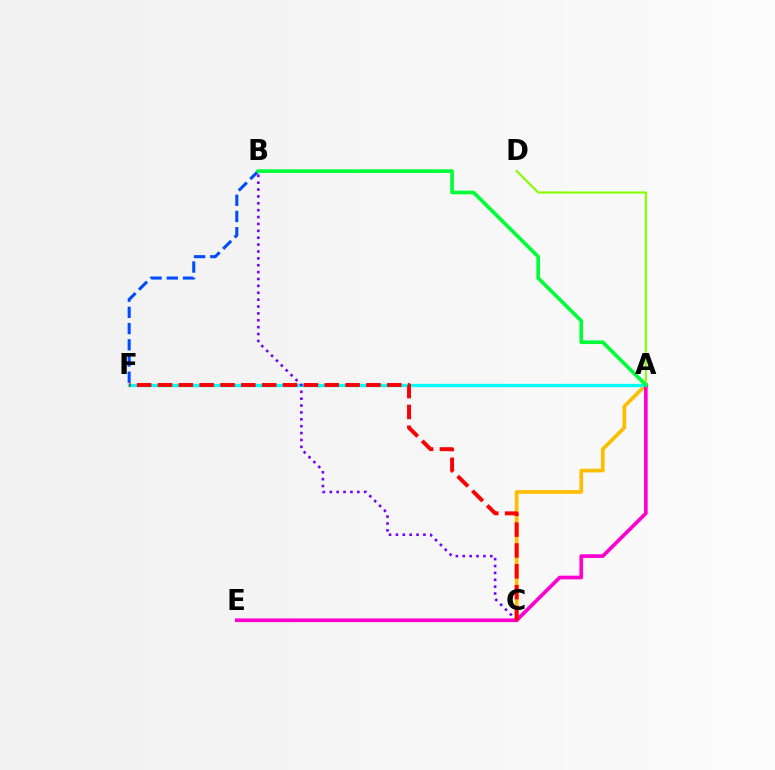{('A', 'C'): [{'color': '#ffbd00', 'line_style': 'solid', 'thickness': 2.66}], ('B', 'F'): [{'color': '#004bff', 'line_style': 'dashed', 'thickness': 2.2}], ('A', 'F'): [{'color': '#00fff6', 'line_style': 'solid', 'thickness': 2.38}], ('B', 'C'): [{'color': '#7200ff', 'line_style': 'dotted', 'thickness': 1.87}], ('A', 'E'): [{'color': '#ff00cf', 'line_style': 'solid', 'thickness': 2.66}], ('C', 'F'): [{'color': '#ff0000', 'line_style': 'dashed', 'thickness': 2.83}], ('A', 'D'): [{'color': '#84ff00', 'line_style': 'solid', 'thickness': 1.52}], ('A', 'B'): [{'color': '#00ff39', 'line_style': 'solid', 'thickness': 2.64}]}